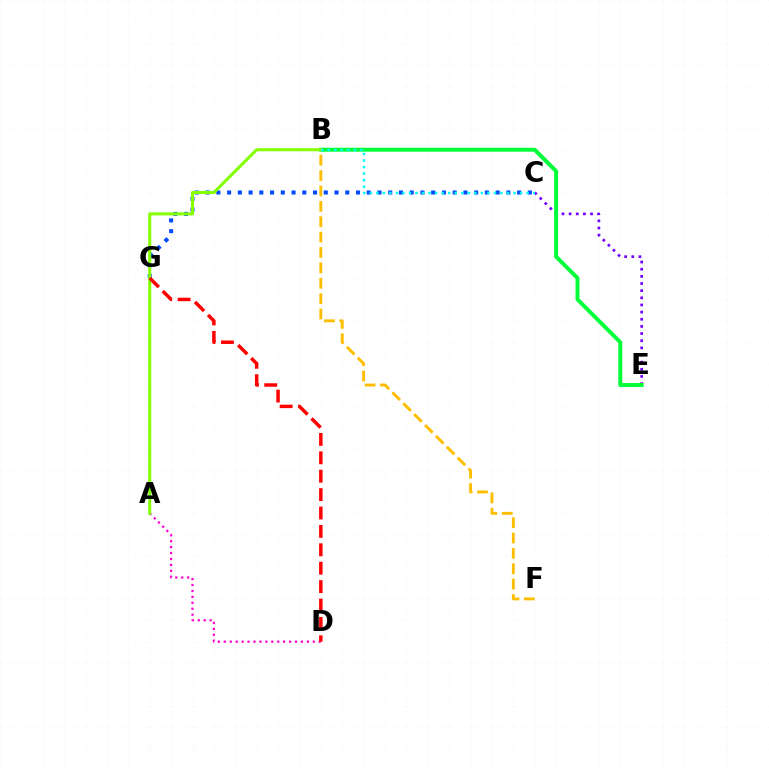{('C', 'E'): [{'color': '#7200ff', 'line_style': 'dotted', 'thickness': 1.94}], ('A', 'D'): [{'color': '#ff00cf', 'line_style': 'dotted', 'thickness': 1.61}], ('B', 'E'): [{'color': '#00ff39', 'line_style': 'solid', 'thickness': 2.85}], ('C', 'G'): [{'color': '#004bff', 'line_style': 'dotted', 'thickness': 2.92}], ('A', 'B'): [{'color': '#84ff00', 'line_style': 'solid', 'thickness': 2.19}], ('D', 'G'): [{'color': '#ff0000', 'line_style': 'dashed', 'thickness': 2.5}], ('B', 'F'): [{'color': '#ffbd00', 'line_style': 'dashed', 'thickness': 2.09}], ('B', 'C'): [{'color': '#00fff6', 'line_style': 'dotted', 'thickness': 1.78}]}